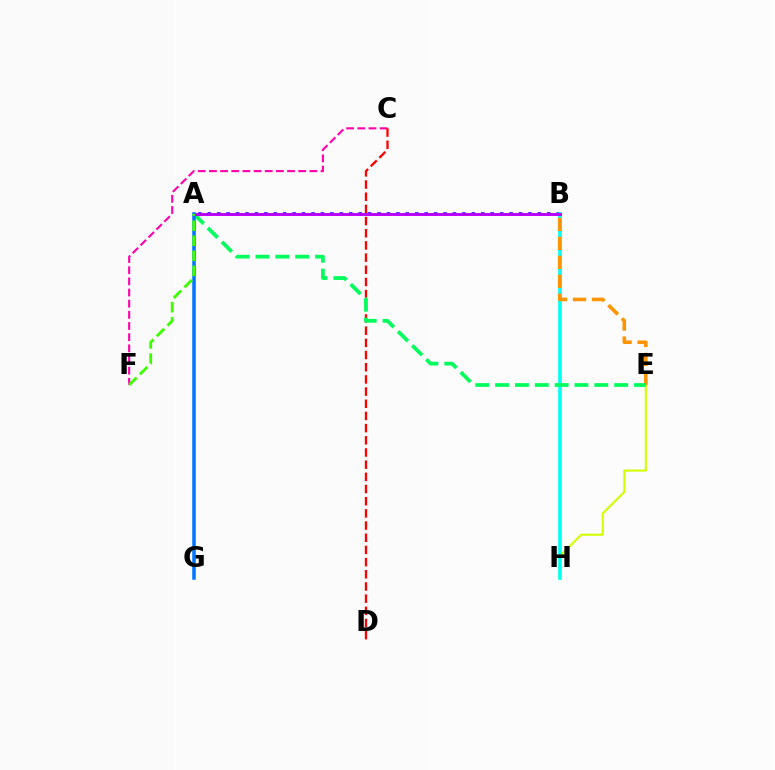{('C', 'F'): [{'color': '#ff00ac', 'line_style': 'dashed', 'thickness': 1.52}], ('A', 'B'): [{'color': '#2500ff', 'line_style': 'dotted', 'thickness': 2.56}, {'color': '#b900ff', 'line_style': 'solid', 'thickness': 2.1}], ('E', 'H'): [{'color': '#d1ff00', 'line_style': 'solid', 'thickness': 1.51}], ('C', 'D'): [{'color': '#ff0000', 'line_style': 'dashed', 'thickness': 1.65}], ('B', 'H'): [{'color': '#00fff6', 'line_style': 'solid', 'thickness': 2.61}], ('B', 'E'): [{'color': '#ff9400', 'line_style': 'dashed', 'thickness': 2.58}], ('A', 'E'): [{'color': '#00ff5c', 'line_style': 'dashed', 'thickness': 2.7}], ('A', 'G'): [{'color': '#0074ff', 'line_style': 'solid', 'thickness': 2.53}], ('A', 'F'): [{'color': '#3dff00', 'line_style': 'dashed', 'thickness': 2.05}]}